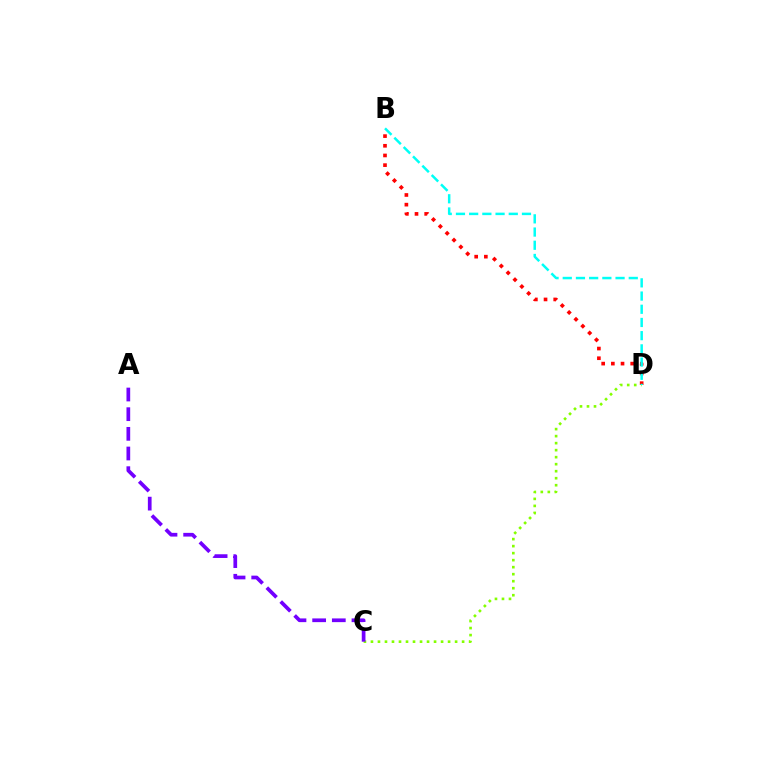{('B', 'D'): [{'color': '#ff0000', 'line_style': 'dotted', 'thickness': 2.63}, {'color': '#00fff6', 'line_style': 'dashed', 'thickness': 1.79}], ('C', 'D'): [{'color': '#84ff00', 'line_style': 'dotted', 'thickness': 1.91}], ('A', 'C'): [{'color': '#7200ff', 'line_style': 'dashed', 'thickness': 2.67}]}